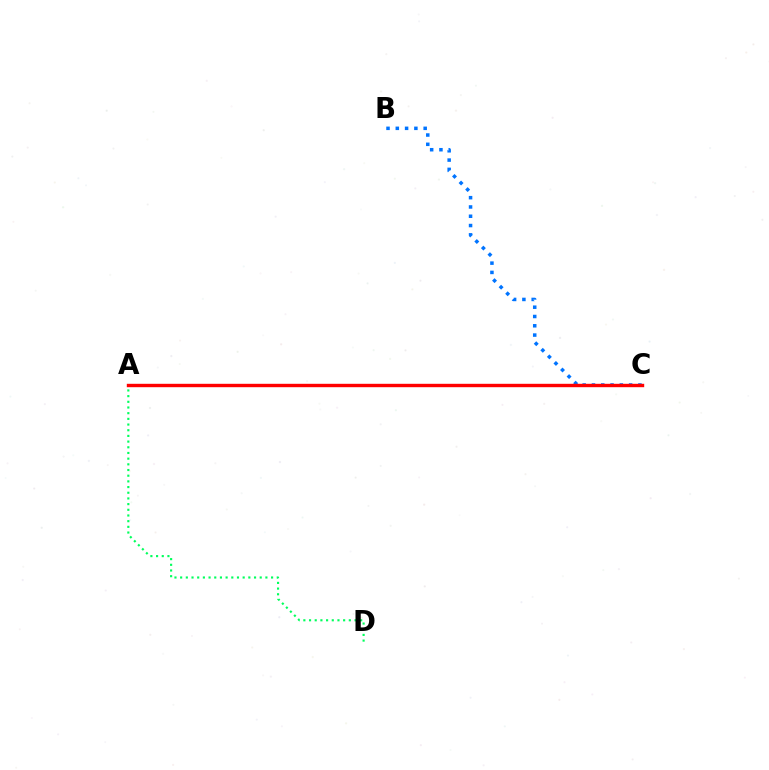{('A', 'D'): [{'color': '#00ff5c', 'line_style': 'dotted', 'thickness': 1.54}], ('A', 'C'): [{'color': '#d1ff00', 'line_style': 'dotted', 'thickness': 1.95}, {'color': '#b900ff', 'line_style': 'dotted', 'thickness': 1.82}, {'color': '#ff0000', 'line_style': 'solid', 'thickness': 2.45}], ('B', 'C'): [{'color': '#0074ff', 'line_style': 'dotted', 'thickness': 2.52}]}